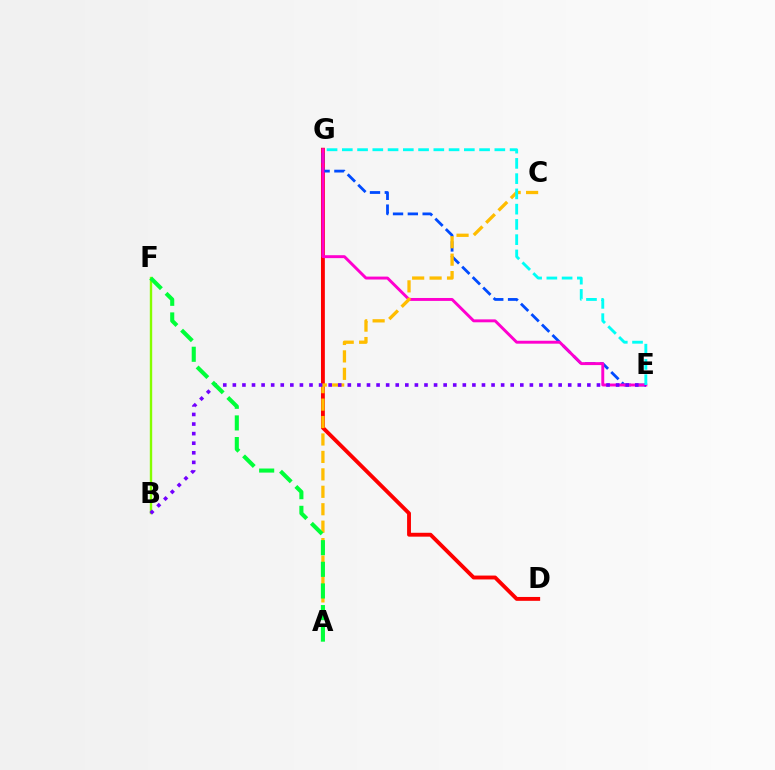{('D', 'G'): [{'color': '#ff0000', 'line_style': 'solid', 'thickness': 2.79}], ('E', 'G'): [{'color': '#004bff', 'line_style': 'dashed', 'thickness': 2.01}, {'color': '#ff00cf', 'line_style': 'solid', 'thickness': 2.11}, {'color': '#00fff6', 'line_style': 'dashed', 'thickness': 2.07}], ('B', 'F'): [{'color': '#84ff00', 'line_style': 'solid', 'thickness': 1.72}], ('A', 'C'): [{'color': '#ffbd00', 'line_style': 'dashed', 'thickness': 2.37}], ('B', 'E'): [{'color': '#7200ff', 'line_style': 'dotted', 'thickness': 2.6}], ('A', 'F'): [{'color': '#00ff39', 'line_style': 'dashed', 'thickness': 2.94}]}